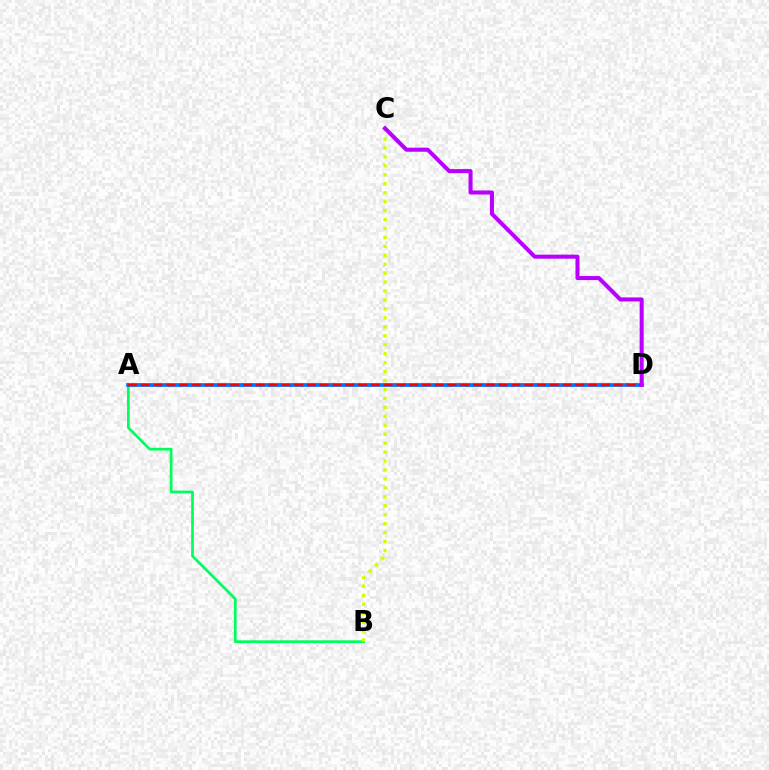{('A', 'B'): [{'color': '#00ff5c', 'line_style': 'solid', 'thickness': 1.95}], ('A', 'D'): [{'color': '#0074ff', 'line_style': 'solid', 'thickness': 2.69}, {'color': '#ff0000', 'line_style': 'dashed', 'thickness': 1.74}], ('B', 'C'): [{'color': '#d1ff00', 'line_style': 'dotted', 'thickness': 2.43}], ('C', 'D'): [{'color': '#b900ff', 'line_style': 'solid', 'thickness': 2.91}]}